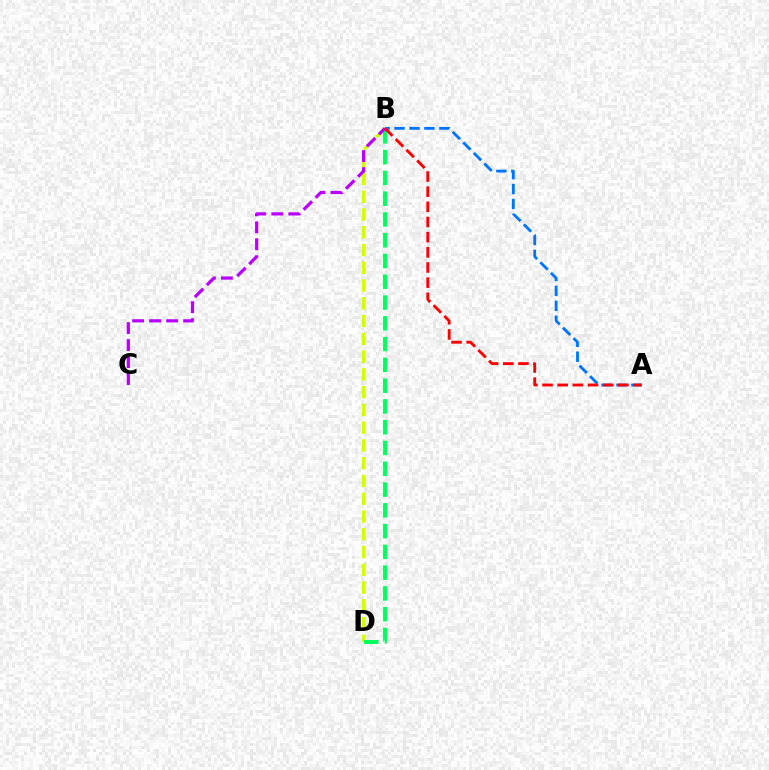{('B', 'D'): [{'color': '#d1ff00', 'line_style': 'dashed', 'thickness': 2.41}, {'color': '#00ff5c', 'line_style': 'dashed', 'thickness': 2.82}], ('A', 'B'): [{'color': '#0074ff', 'line_style': 'dashed', 'thickness': 2.03}, {'color': '#ff0000', 'line_style': 'dashed', 'thickness': 2.06}], ('B', 'C'): [{'color': '#b900ff', 'line_style': 'dashed', 'thickness': 2.31}]}